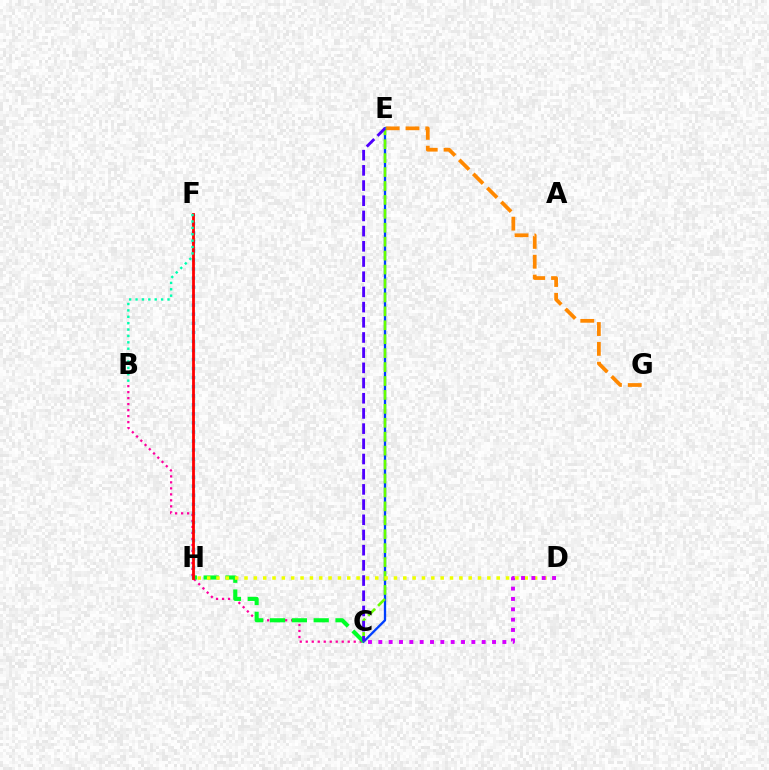{('B', 'C'): [{'color': '#ff00a0', 'line_style': 'dotted', 'thickness': 1.63}], ('E', 'G'): [{'color': '#ff8800', 'line_style': 'dashed', 'thickness': 2.69}], ('F', 'H'): [{'color': '#00c7ff', 'line_style': 'dotted', 'thickness': 2.46}, {'color': '#ff0000', 'line_style': 'solid', 'thickness': 2.01}], ('C', 'E'): [{'color': '#003fff', 'line_style': 'solid', 'thickness': 1.67}, {'color': '#66ff00', 'line_style': 'dashed', 'thickness': 1.89}, {'color': '#4f00ff', 'line_style': 'dashed', 'thickness': 2.06}], ('C', 'H'): [{'color': '#00ff27', 'line_style': 'dashed', 'thickness': 2.97}], ('D', 'H'): [{'color': '#eeff00', 'line_style': 'dotted', 'thickness': 2.54}], ('C', 'D'): [{'color': '#d600ff', 'line_style': 'dotted', 'thickness': 2.81}], ('B', 'F'): [{'color': '#00ffaf', 'line_style': 'dotted', 'thickness': 1.74}]}